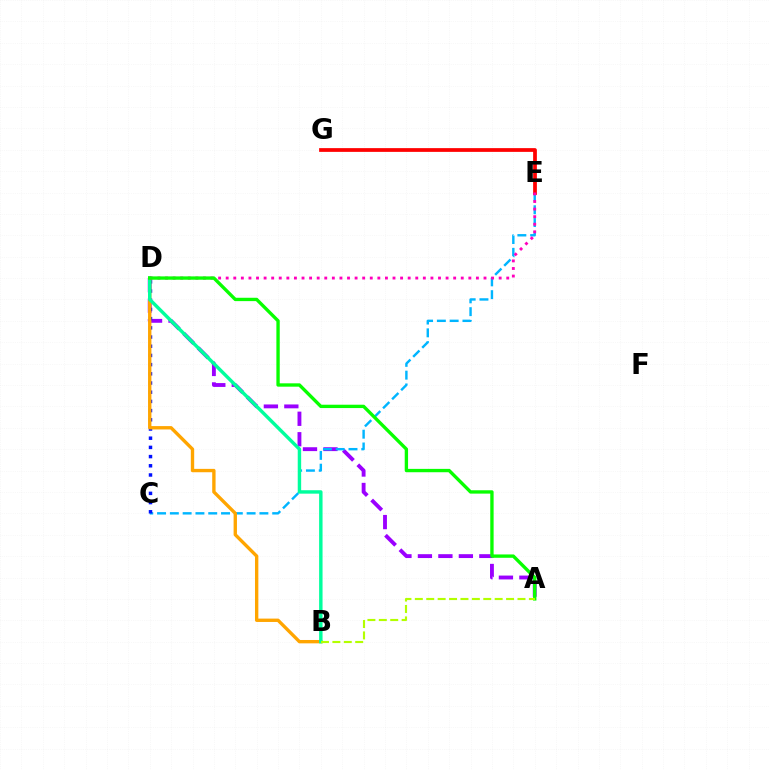{('A', 'D'): [{'color': '#9b00ff', 'line_style': 'dashed', 'thickness': 2.78}, {'color': '#08ff00', 'line_style': 'solid', 'thickness': 2.41}], ('C', 'E'): [{'color': '#00b5ff', 'line_style': 'dashed', 'thickness': 1.74}], ('E', 'G'): [{'color': '#ff0000', 'line_style': 'solid', 'thickness': 2.69}], ('C', 'D'): [{'color': '#0010ff', 'line_style': 'dotted', 'thickness': 2.5}], ('B', 'D'): [{'color': '#ffa500', 'line_style': 'solid', 'thickness': 2.42}, {'color': '#00ff9d', 'line_style': 'solid', 'thickness': 2.47}], ('D', 'E'): [{'color': '#ff00bd', 'line_style': 'dotted', 'thickness': 2.06}], ('A', 'B'): [{'color': '#b3ff00', 'line_style': 'dashed', 'thickness': 1.55}]}